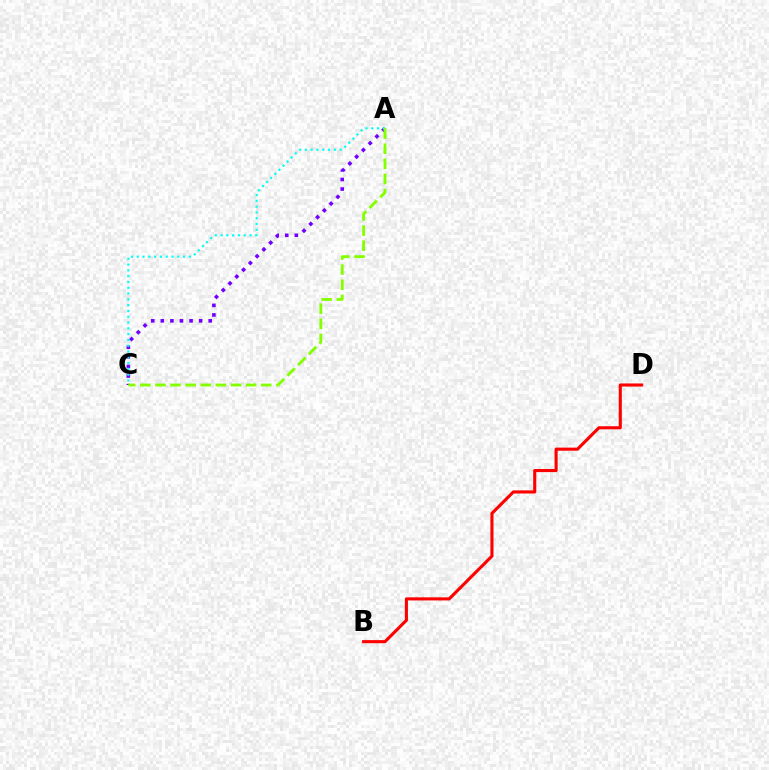{('A', 'C'): [{'color': '#7200ff', 'line_style': 'dotted', 'thickness': 2.6}, {'color': '#00fff6', 'line_style': 'dotted', 'thickness': 1.57}, {'color': '#84ff00', 'line_style': 'dashed', 'thickness': 2.05}], ('B', 'D'): [{'color': '#ff0000', 'line_style': 'solid', 'thickness': 2.23}]}